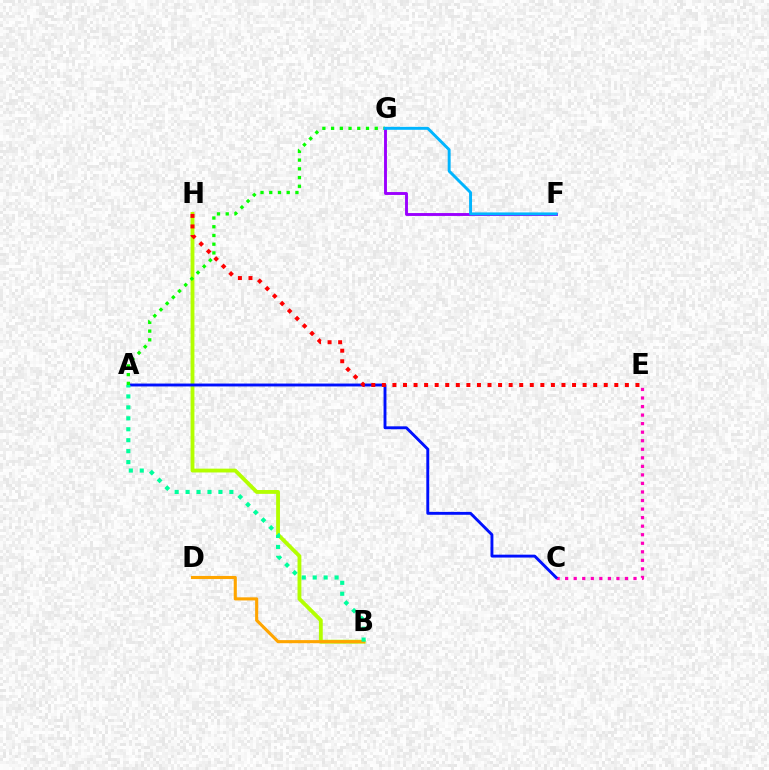{('B', 'H'): [{'color': '#b3ff00', 'line_style': 'solid', 'thickness': 2.76}], ('C', 'E'): [{'color': '#ff00bd', 'line_style': 'dotted', 'thickness': 2.32}], ('B', 'D'): [{'color': '#ffa500', 'line_style': 'solid', 'thickness': 2.24}], ('A', 'C'): [{'color': '#0010ff', 'line_style': 'solid', 'thickness': 2.08}], ('E', 'H'): [{'color': '#ff0000', 'line_style': 'dotted', 'thickness': 2.87}], ('A', 'B'): [{'color': '#00ff9d', 'line_style': 'dotted', 'thickness': 2.97}], ('F', 'G'): [{'color': '#9b00ff', 'line_style': 'solid', 'thickness': 2.08}, {'color': '#00b5ff', 'line_style': 'solid', 'thickness': 2.11}], ('A', 'G'): [{'color': '#08ff00', 'line_style': 'dotted', 'thickness': 2.37}]}